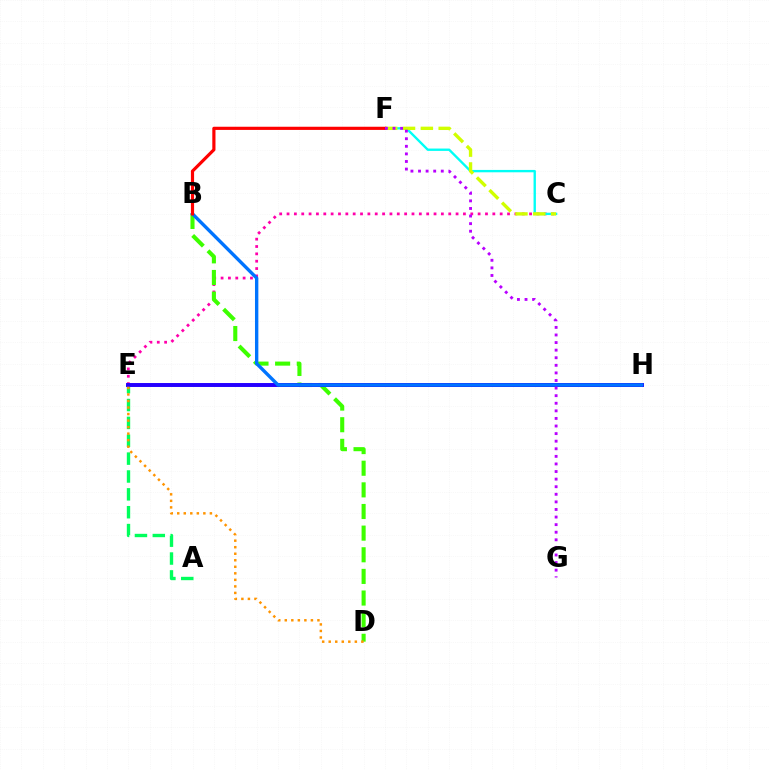{('C', 'E'): [{'color': '#ff00ac', 'line_style': 'dotted', 'thickness': 2.0}], ('A', 'E'): [{'color': '#00ff5c', 'line_style': 'dashed', 'thickness': 2.43}], ('B', 'D'): [{'color': '#3dff00', 'line_style': 'dashed', 'thickness': 2.94}], ('E', 'H'): [{'color': '#2500ff', 'line_style': 'solid', 'thickness': 2.84}], ('D', 'E'): [{'color': '#ff9400', 'line_style': 'dotted', 'thickness': 1.77}], ('C', 'F'): [{'color': '#00fff6', 'line_style': 'solid', 'thickness': 1.7}, {'color': '#d1ff00', 'line_style': 'dashed', 'thickness': 2.42}], ('B', 'H'): [{'color': '#0074ff', 'line_style': 'solid', 'thickness': 2.43}], ('B', 'F'): [{'color': '#ff0000', 'line_style': 'solid', 'thickness': 2.28}], ('F', 'G'): [{'color': '#b900ff', 'line_style': 'dotted', 'thickness': 2.06}]}